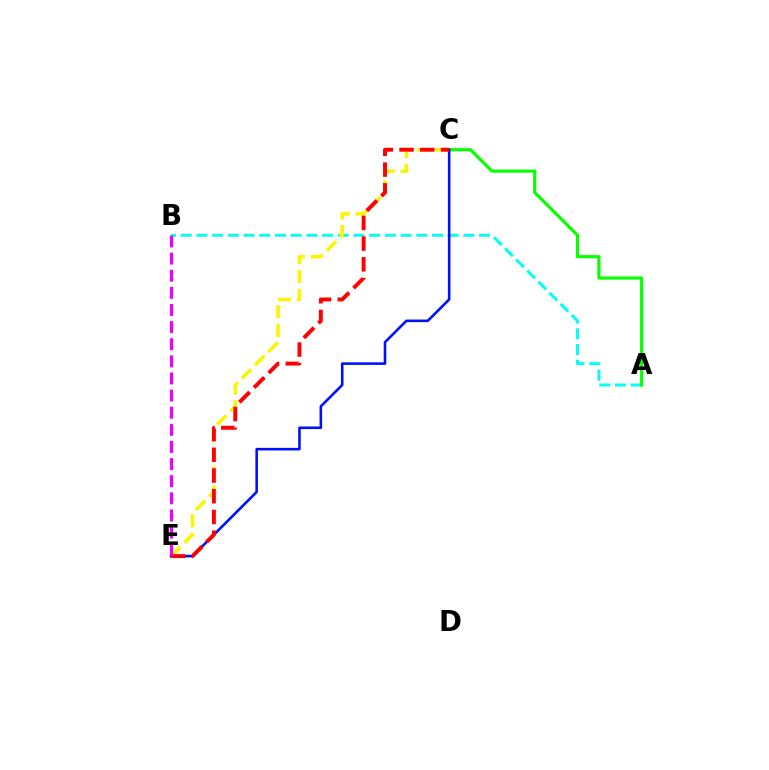{('A', 'B'): [{'color': '#00fff6', 'line_style': 'dashed', 'thickness': 2.13}], ('C', 'E'): [{'color': '#fcf500', 'line_style': 'dashed', 'thickness': 2.56}, {'color': '#0010ff', 'line_style': 'solid', 'thickness': 1.86}, {'color': '#ff0000', 'line_style': 'dashed', 'thickness': 2.81}], ('A', 'C'): [{'color': '#08ff00', 'line_style': 'solid', 'thickness': 2.27}], ('B', 'E'): [{'color': '#ee00ff', 'line_style': 'dashed', 'thickness': 2.33}]}